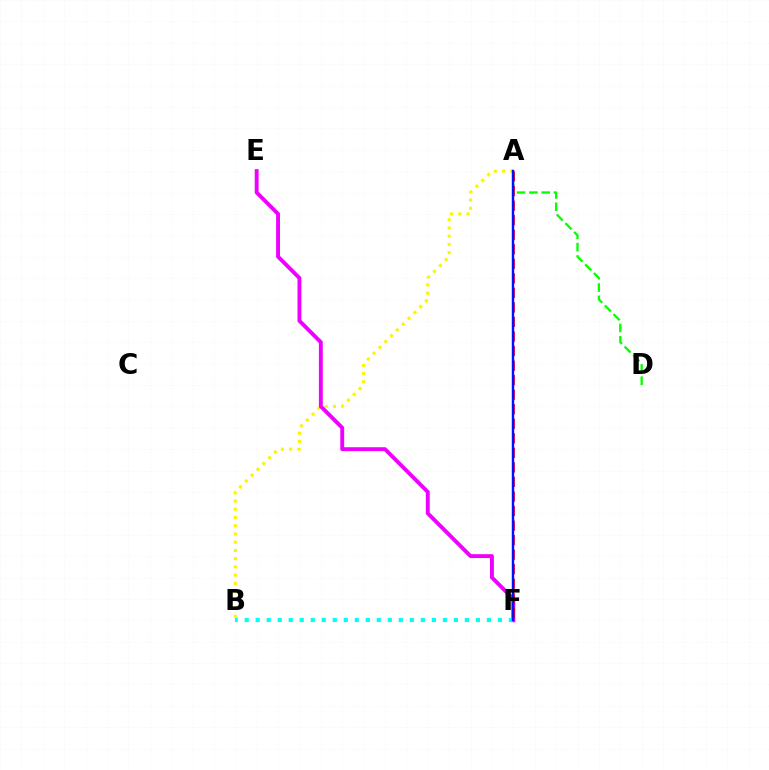{('A', 'B'): [{'color': '#fcf500', 'line_style': 'dotted', 'thickness': 2.24}], ('E', 'F'): [{'color': '#ee00ff', 'line_style': 'solid', 'thickness': 2.8}], ('A', 'D'): [{'color': '#08ff00', 'line_style': 'dashed', 'thickness': 1.67}], ('B', 'F'): [{'color': '#00fff6', 'line_style': 'dotted', 'thickness': 2.99}], ('A', 'F'): [{'color': '#ff0000', 'line_style': 'dashed', 'thickness': 1.98}, {'color': '#0010ff', 'line_style': 'solid', 'thickness': 1.76}]}